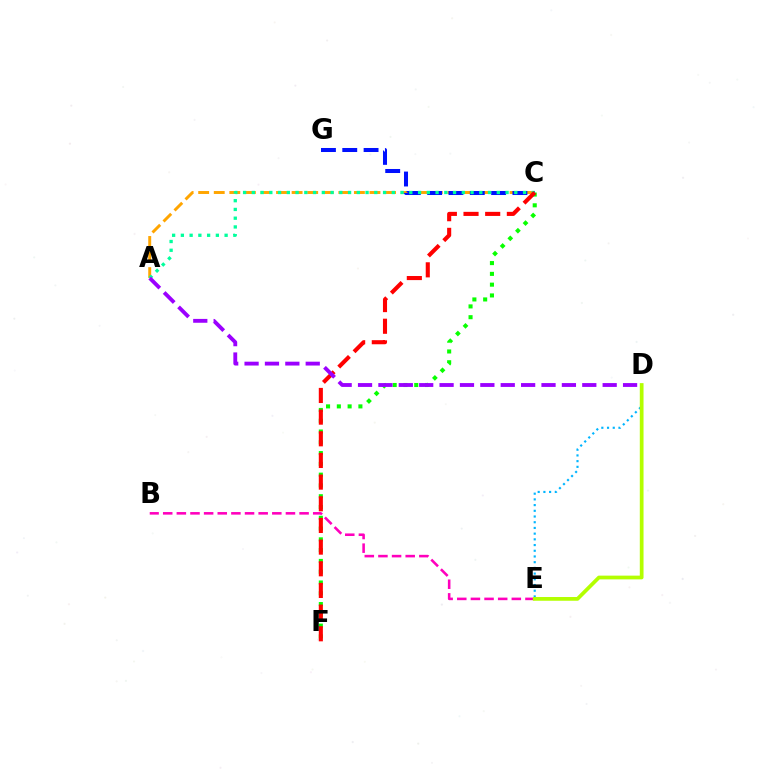{('B', 'E'): [{'color': '#ff00bd', 'line_style': 'dashed', 'thickness': 1.85}], ('C', 'F'): [{'color': '#08ff00', 'line_style': 'dotted', 'thickness': 2.93}, {'color': '#ff0000', 'line_style': 'dashed', 'thickness': 2.94}], ('A', 'C'): [{'color': '#ffa500', 'line_style': 'dashed', 'thickness': 2.12}, {'color': '#00ff9d', 'line_style': 'dotted', 'thickness': 2.38}], ('C', 'G'): [{'color': '#0010ff', 'line_style': 'dashed', 'thickness': 2.9}], ('D', 'E'): [{'color': '#00b5ff', 'line_style': 'dotted', 'thickness': 1.55}, {'color': '#b3ff00', 'line_style': 'solid', 'thickness': 2.69}], ('A', 'D'): [{'color': '#9b00ff', 'line_style': 'dashed', 'thickness': 2.77}]}